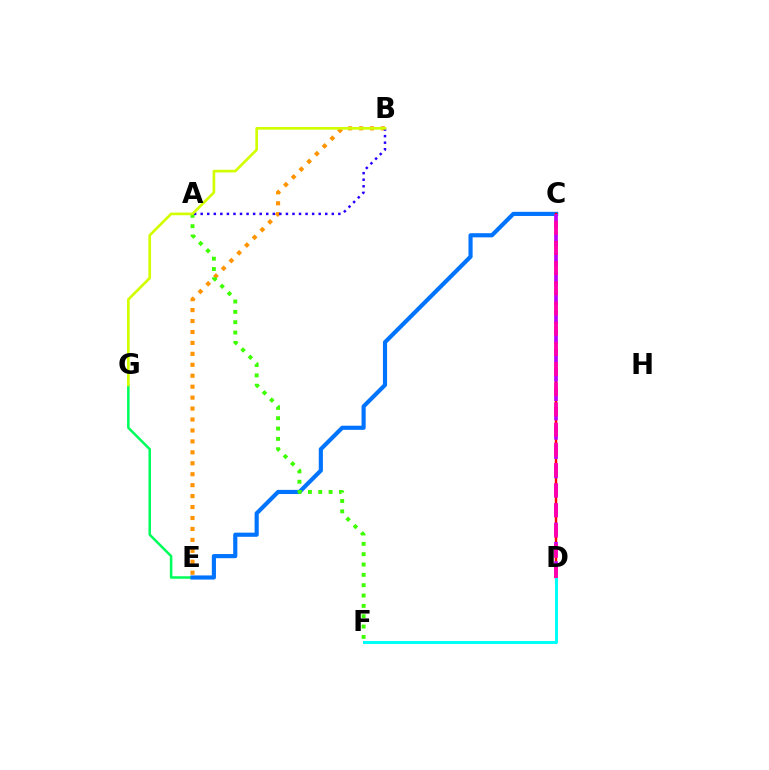{('E', 'G'): [{'color': '#00ff5c', 'line_style': 'solid', 'thickness': 1.82}], ('C', 'E'): [{'color': '#0074ff', 'line_style': 'solid', 'thickness': 2.98}], ('B', 'E'): [{'color': '#ff9400', 'line_style': 'dotted', 'thickness': 2.97}], ('C', 'D'): [{'color': '#ff0000', 'line_style': 'solid', 'thickness': 1.74}, {'color': '#b900ff', 'line_style': 'dashed', 'thickness': 2.62}, {'color': '#ff00ac', 'line_style': 'dashed', 'thickness': 2.74}], ('A', 'F'): [{'color': '#3dff00', 'line_style': 'dotted', 'thickness': 2.81}], ('D', 'F'): [{'color': '#00fff6', 'line_style': 'solid', 'thickness': 2.17}], ('A', 'B'): [{'color': '#2500ff', 'line_style': 'dotted', 'thickness': 1.78}], ('B', 'G'): [{'color': '#d1ff00', 'line_style': 'solid', 'thickness': 1.92}]}